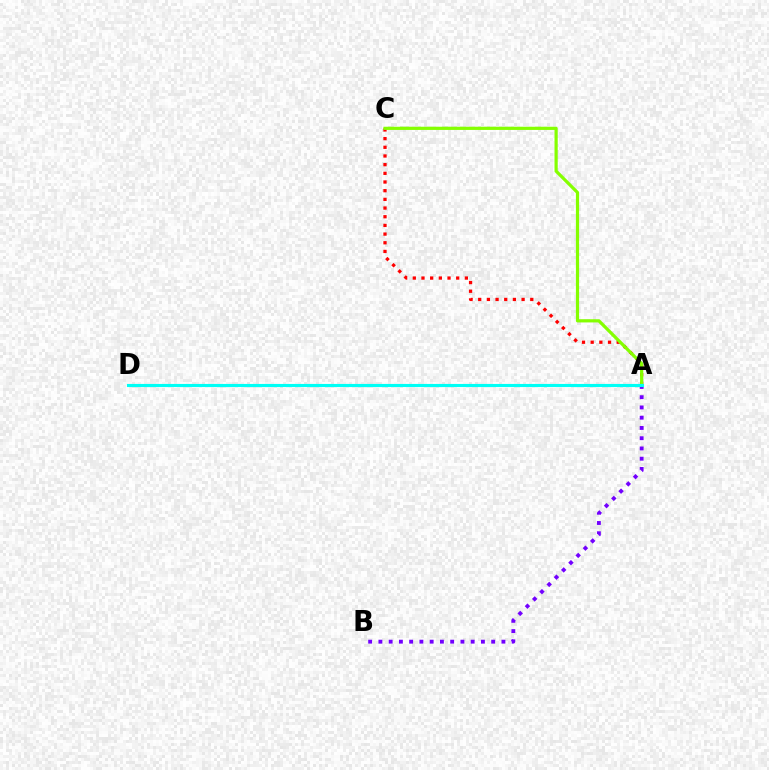{('A', 'C'): [{'color': '#ff0000', 'line_style': 'dotted', 'thickness': 2.36}, {'color': '#84ff00', 'line_style': 'solid', 'thickness': 2.3}], ('A', 'B'): [{'color': '#7200ff', 'line_style': 'dotted', 'thickness': 2.79}], ('A', 'D'): [{'color': '#00fff6', 'line_style': 'solid', 'thickness': 2.26}]}